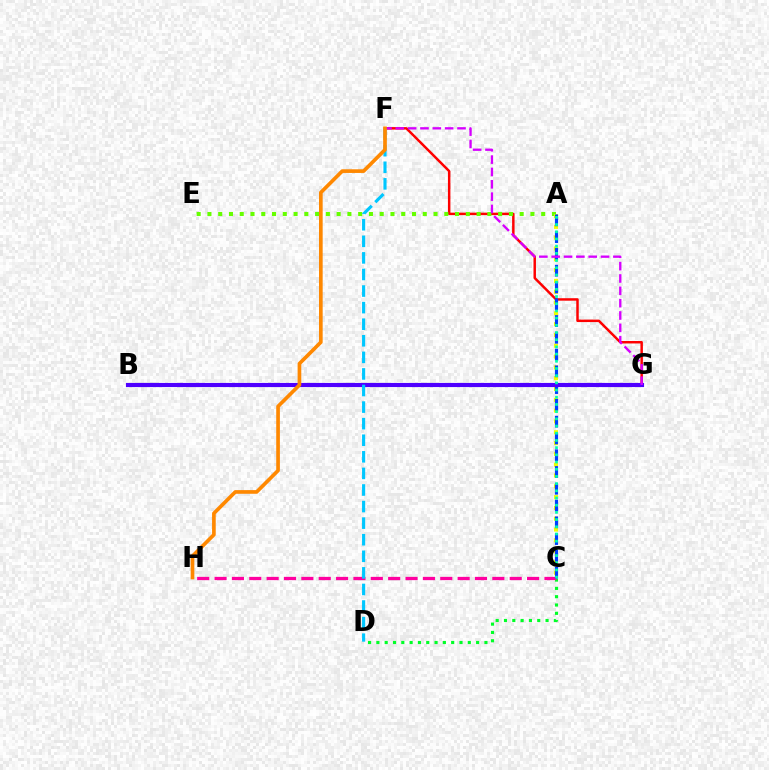{('F', 'G'): [{'color': '#ff0000', 'line_style': 'solid', 'thickness': 1.78}, {'color': '#d600ff', 'line_style': 'dashed', 'thickness': 1.68}], ('C', 'D'): [{'color': '#00ff27', 'line_style': 'dotted', 'thickness': 2.26}], ('A', 'E'): [{'color': '#66ff00', 'line_style': 'dotted', 'thickness': 2.93}], ('A', 'C'): [{'color': '#eeff00', 'line_style': 'dotted', 'thickness': 2.94}, {'color': '#003fff', 'line_style': 'dashed', 'thickness': 2.28}, {'color': '#00ffaf', 'line_style': 'dotted', 'thickness': 1.95}], ('C', 'H'): [{'color': '#ff00a0', 'line_style': 'dashed', 'thickness': 2.36}], ('B', 'G'): [{'color': '#4f00ff', 'line_style': 'solid', 'thickness': 2.98}], ('D', 'F'): [{'color': '#00c7ff', 'line_style': 'dashed', 'thickness': 2.25}], ('F', 'H'): [{'color': '#ff8800', 'line_style': 'solid', 'thickness': 2.64}]}